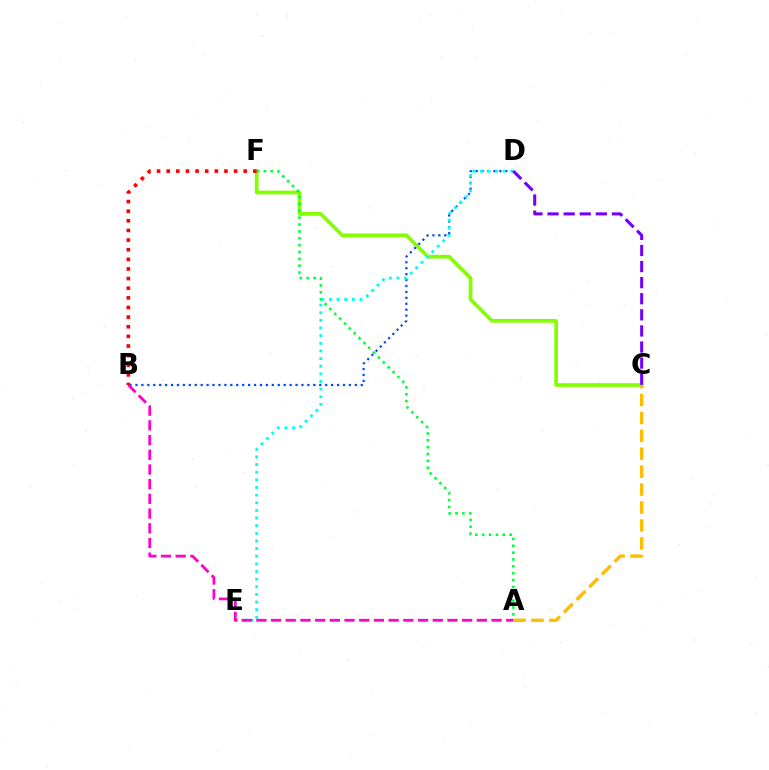{('C', 'F'): [{'color': '#84ff00', 'line_style': 'solid', 'thickness': 2.67}], ('A', 'C'): [{'color': '#ffbd00', 'line_style': 'dashed', 'thickness': 2.44}], ('B', 'D'): [{'color': '#004bff', 'line_style': 'dotted', 'thickness': 1.61}], ('A', 'F'): [{'color': '#00ff39', 'line_style': 'dotted', 'thickness': 1.87}], ('D', 'E'): [{'color': '#00fff6', 'line_style': 'dotted', 'thickness': 2.08}], ('C', 'D'): [{'color': '#7200ff', 'line_style': 'dashed', 'thickness': 2.19}], ('A', 'B'): [{'color': '#ff00cf', 'line_style': 'dashed', 'thickness': 2.0}], ('B', 'F'): [{'color': '#ff0000', 'line_style': 'dotted', 'thickness': 2.62}]}